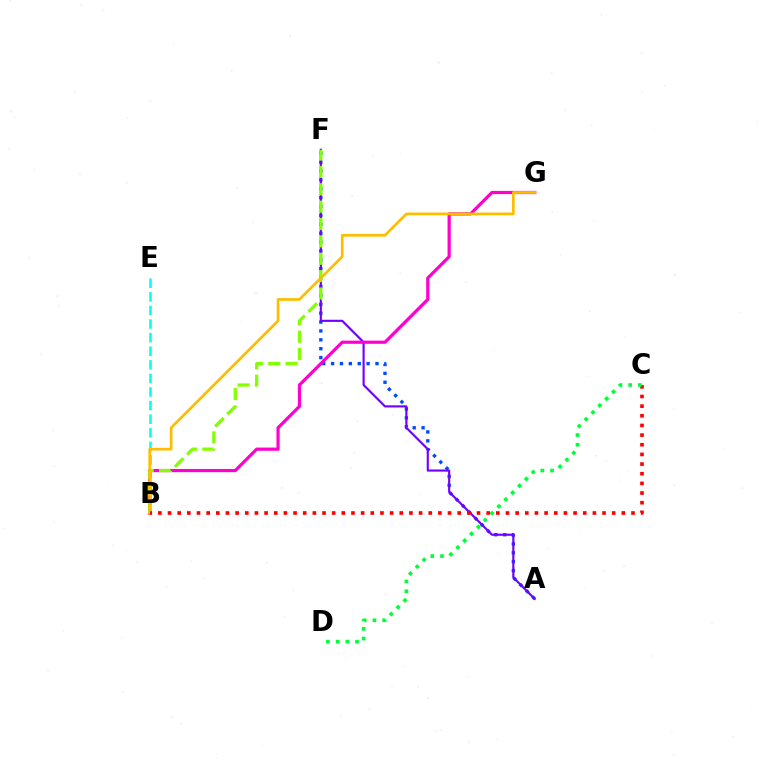{('A', 'F'): [{'color': '#004bff', 'line_style': 'dotted', 'thickness': 2.41}, {'color': '#7200ff', 'line_style': 'solid', 'thickness': 1.55}], ('B', 'G'): [{'color': '#ff00cf', 'line_style': 'solid', 'thickness': 2.31}, {'color': '#ffbd00', 'line_style': 'solid', 'thickness': 1.95}], ('B', 'E'): [{'color': '#00fff6', 'line_style': 'dashed', 'thickness': 1.85}], ('B', 'F'): [{'color': '#84ff00', 'line_style': 'dashed', 'thickness': 2.36}], ('B', 'C'): [{'color': '#ff0000', 'line_style': 'dotted', 'thickness': 2.62}], ('C', 'D'): [{'color': '#00ff39', 'line_style': 'dotted', 'thickness': 2.63}]}